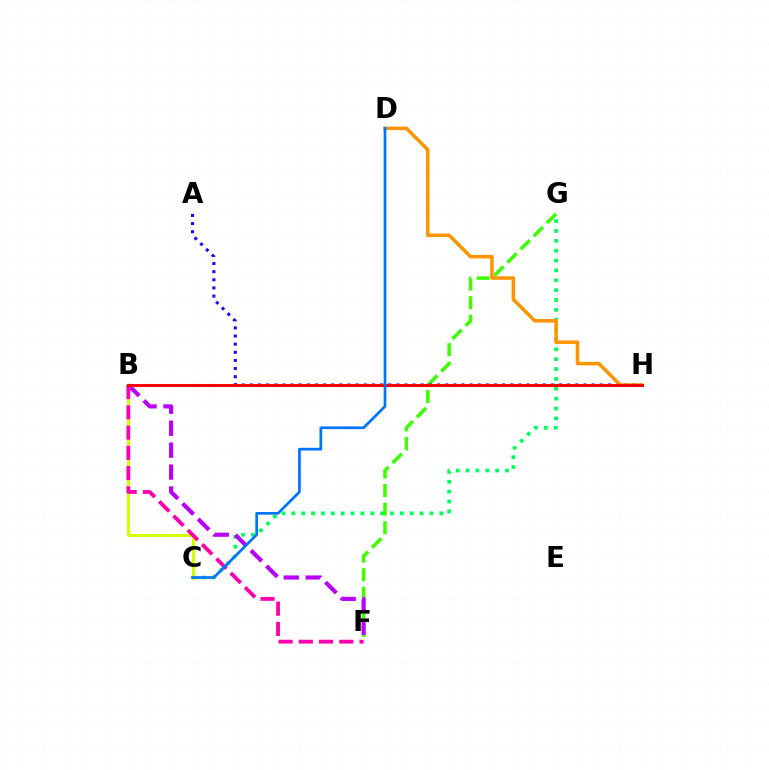{('C', 'G'): [{'color': '#00ff5c', 'line_style': 'dotted', 'thickness': 2.68}], ('B', 'H'): [{'color': '#00fff6', 'line_style': 'solid', 'thickness': 2.21}, {'color': '#ff0000', 'line_style': 'solid', 'thickness': 2.19}], ('F', 'G'): [{'color': '#3dff00', 'line_style': 'dashed', 'thickness': 2.53}], ('A', 'H'): [{'color': '#2500ff', 'line_style': 'dotted', 'thickness': 2.21}], ('D', 'H'): [{'color': '#ff9400', 'line_style': 'solid', 'thickness': 2.52}], ('B', 'C'): [{'color': '#d1ff00', 'line_style': 'solid', 'thickness': 2.18}], ('B', 'F'): [{'color': '#b900ff', 'line_style': 'dashed', 'thickness': 2.98}, {'color': '#ff00ac', 'line_style': 'dashed', 'thickness': 2.75}], ('C', 'D'): [{'color': '#0074ff', 'line_style': 'solid', 'thickness': 1.94}]}